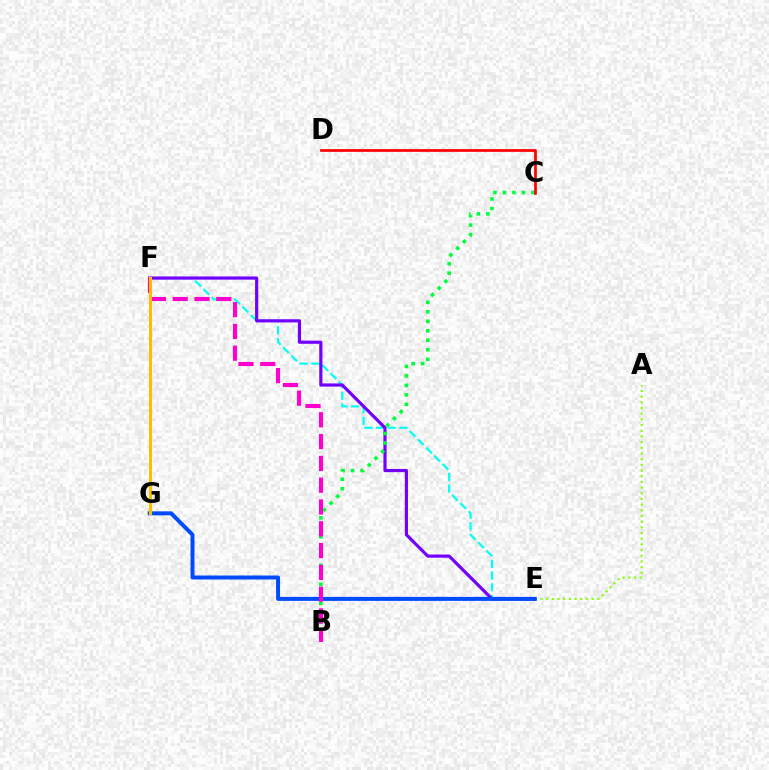{('A', 'E'): [{'color': '#84ff00', 'line_style': 'dotted', 'thickness': 1.54}], ('E', 'F'): [{'color': '#00fff6', 'line_style': 'dashed', 'thickness': 1.58}, {'color': '#7200ff', 'line_style': 'solid', 'thickness': 2.29}], ('E', 'G'): [{'color': '#004bff', 'line_style': 'solid', 'thickness': 2.87}], ('B', 'C'): [{'color': '#00ff39', 'line_style': 'dotted', 'thickness': 2.58}], ('B', 'F'): [{'color': '#ff00cf', 'line_style': 'dashed', 'thickness': 2.96}], ('C', 'D'): [{'color': '#ff0000', 'line_style': 'solid', 'thickness': 1.95}], ('F', 'G'): [{'color': '#ffbd00', 'line_style': 'solid', 'thickness': 2.18}]}